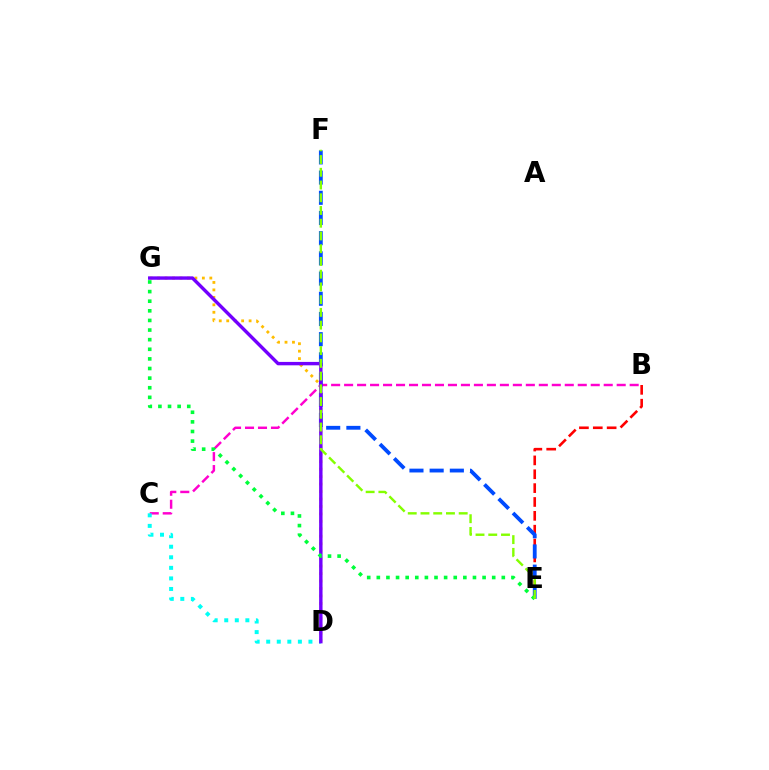{('B', 'E'): [{'color': '#ff0000', 'line_style': 'dashed', 'thickness': 1.88}], ('B', 'C'): [{'color': '#ff00cf', 'line_style': 'dashed', 'thickness': 1.76}], ('E', 'F'): [{'color': '#004bff', 'line_style': 'dashed', 'thickness': 2.74}, {'color': '#84ff00', 'line_style': 'dashed', 'thickness': 1.73}], ('D', 'G'): [{'color': '#ffbd00', 'line_style': 'dotted', 'thickness': 2.03}, {'color': '#7200ff', 'line_style': 'solid', 'thickness': 2.45}], ('C', 'D'): [{'color': '#00fff6', 'line_style': 'dotted', 'thickness': 2.87}], ('E', 'G'): [{'color': '#00ff39', 'line_style': 'dotted', 'thickness': 2.61}]}